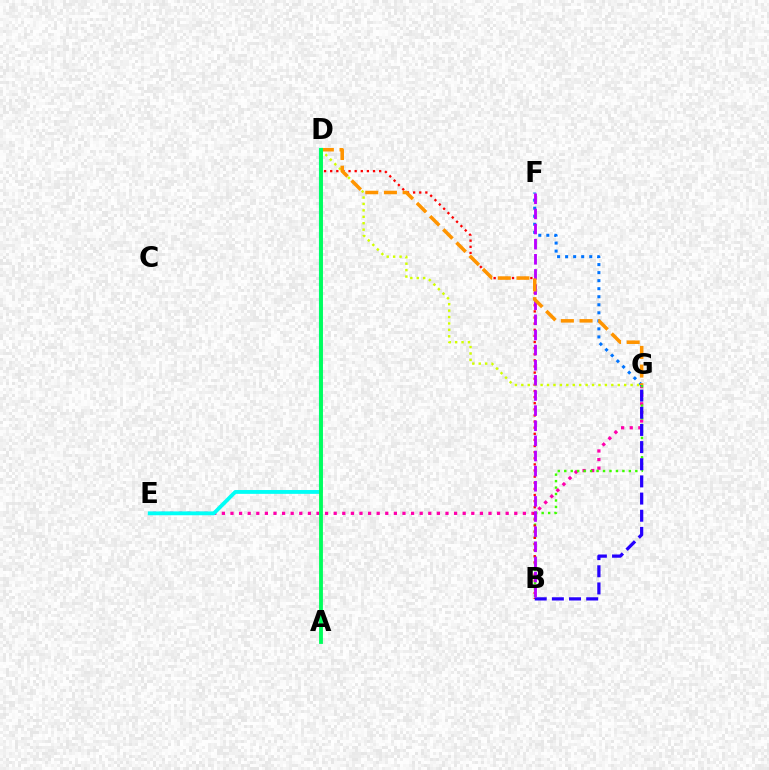{('E', 'G'): [{'color': '#ff00ac', 'line_style': 'dotted', 'thickness': 2.34}], ('B', 'G'): [{'color': '#3dff00', 'line_style': 'dotted', 'thickness': 1.76}, {'color': '#2500ff', 'line_style': 'dashed', 'thickness': 2.33}], ('F', 'G'): [{'color': '#0074ff', 'line_style': 'dotted', 'thickness': 2.18}], ('B', 'D'): [{'color': '#ff0000', 'line_style': 'dotted', 'thickness': 1.66}], ('D', 'G'): [{'color': '#d1ff00', 'line_style': 'dotted', 'thickness': 1.75}, {'color': '#ff9400', 'line_style': 'dashed', 'thickness': 2.54}], ('B', 'F'): [{'color': '#b900ff', 'line_style': 'dashed', 'thickness': 2.06}], ('D', 'E'): [{'color': '#00fff6', 'line_style': 'solid', 'thickness': 2.76}], ('A', 'D'): [{'color': '#00ff5c', 'line_style': 'solid', 'thickness': 2.76}]}